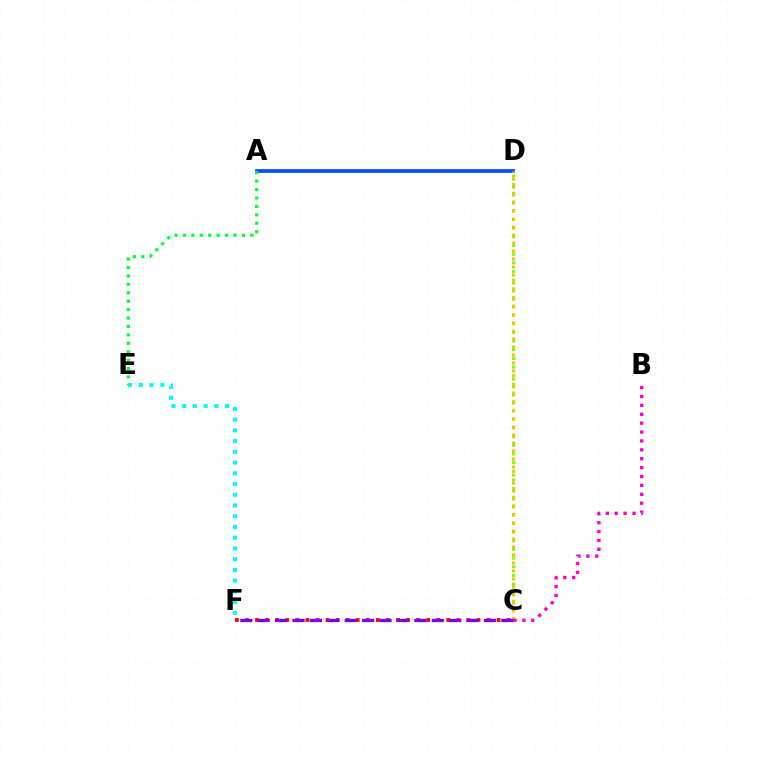{('C', 'D'): [{'color': '#84ff00', 'line_style': 'dotted', 'thickness': 2.36}, {'color': '#ffbd00', 'line_style': 'dotted', 'thickness': 2.17}], ('A', 'D'): [{'color': '#004bff', 'line_style': 'solid', 'thickness': 2.65}], ('B', 'C'): [{'color': '#ff00cf', 'line_style': 'dotted', 'thickness': 2.42}], ('E', 'F'): [{'color': '#00fff6', 'line_style': 'dotted', 'thickness': 2.92}], ('A', 'E'): [{'color': '#00ff39', 'line_style': 'dotted', 'thickness': 2.29}], ('C', 'F'): [{'color': '#ff0000', 'line_style': 'dotted', 'thickness': 2.74}, {'color': '#7200ff', 'line_style': 'dashed', 'thickness': 2.36}]}